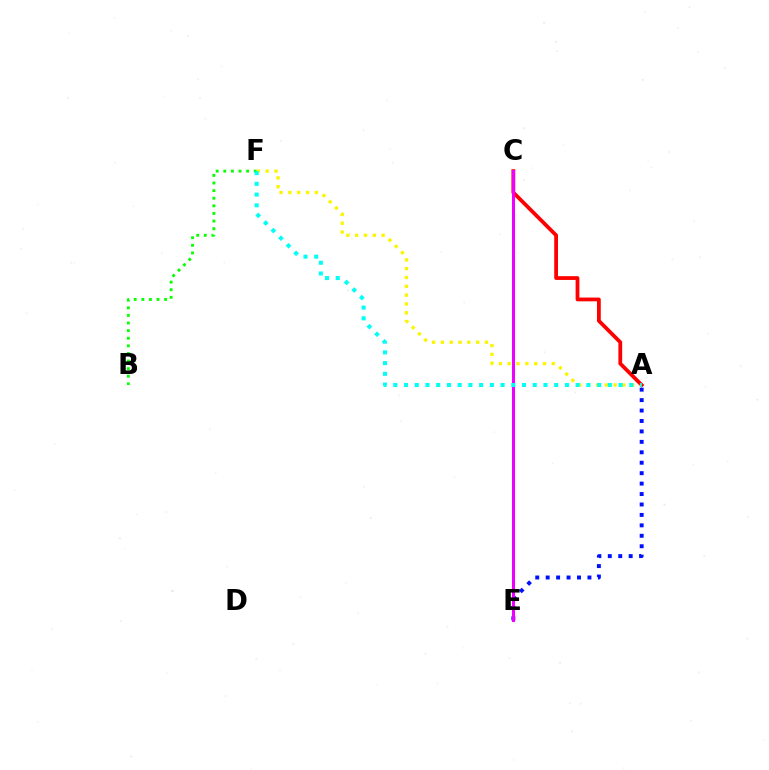{('B', 'F'): [{'color': '#08ff00', 'line_style': 'dotted', 'thickness': 2.07}], ('A', 'C'): [{'color': '#ff0000', 'line_style': 'solid', 'thickness': 2.72}], ('A', 'F'): [{'color': '#fcf500', 'line_style': 'dotted', 'thickness': 2.4}, {'color': '#00fff6', 'line_style': 'dotted', 'thickness': 2.91}], ('A', 'E'): [{'color': '#0010ff', 'line_style': 'dotted', 'thickness': 2.84}], ('C', 'E'): [{'color': '#ee00ff', 'line_style': 'solid', 'thickness': 2.2}]}